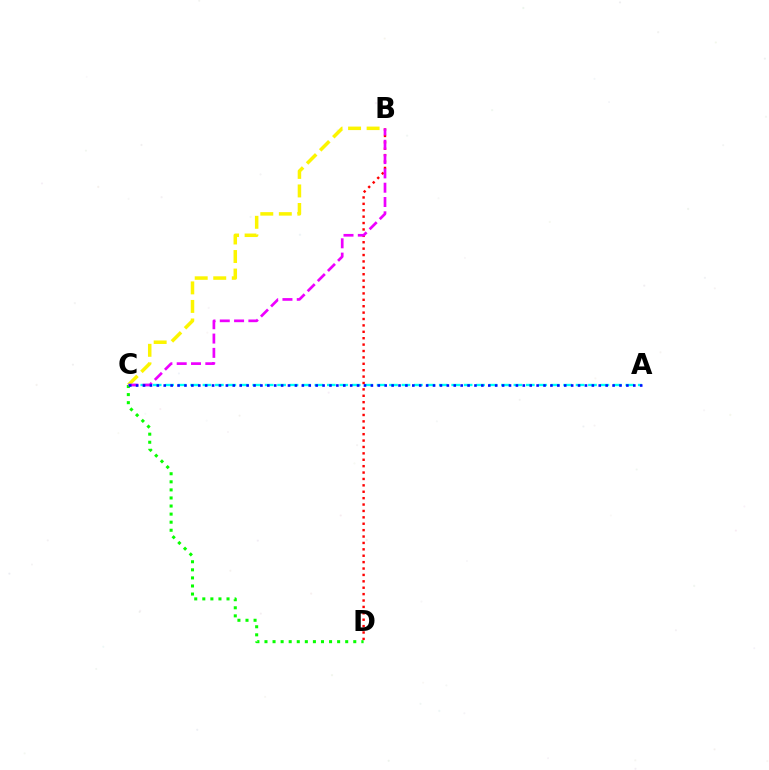{('B', 'C'): [{'color': '#fcf500', 'line_style': 'dashed', 'thickness': 2.52}, {'color': '#ee00ff', 'line_style': 'dashed', 'thickness': 1.94}], ('A', 'C'): [{'color': '#00fff6', 'line_style': 'dashed', 'thickness': 1.69}, {'color': '#0010ff', 'line_style': 'dotted', 'thickness': 1.88}], ('B', 'D'): [{'color': '#ff0000', 'line_style': 'dotted', 'thickness': 1.74}], ('C', 'D'): [{'color': '#08ff00', 'line_style': 'dotted', 'thickness': 2.19}]}